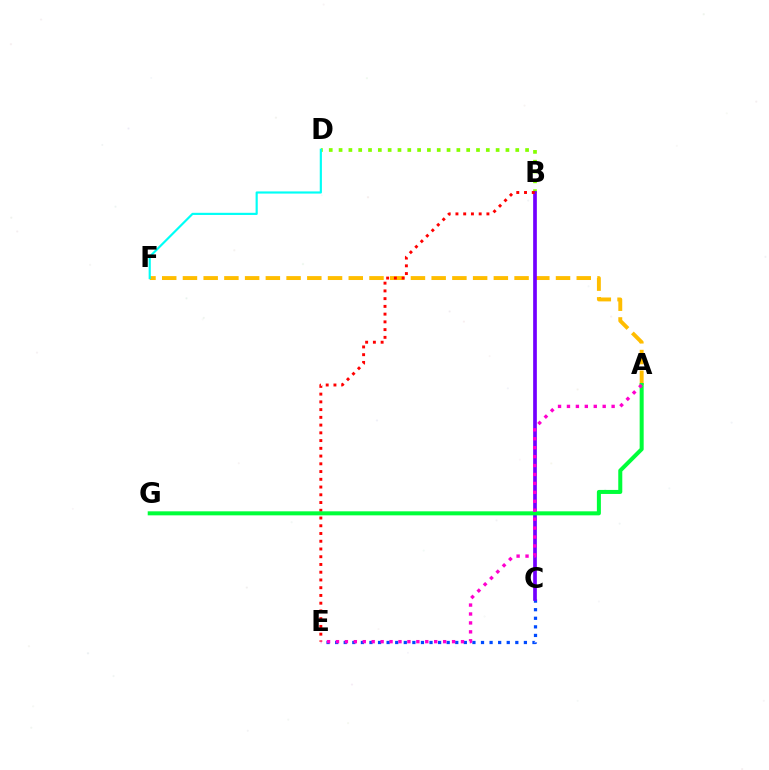{('A', 'F'): [{'color': '#ffbd00', 'line_style': 'dashed', 'thickness': 2.82}], ('B', 'D'): [{'color': '#84ff00', 'line_style': 'dotted', 'thickness': 2.67}], ('C', 'E'): [{'color': '#004bff', 'line_style': 'dotted', 'thickness': 2.33}], ('B', 'C'): [{'color': '#7200ff', 'line_style': 'solid', 'thickness': 2.66}], ('D', 'F'): [{'color': '#00fff6', 'line_style': 'solid', 'thickness': 1.56}], ('B', 'E'): [{'color': '#ff0000', 'line_style': 'dotted', 'thickness': 2.1}], ('A', 'G'): [{'color': '#00ff39', 'line_style': 'solid', 'thickness': 2.9}], ('A', 'E'): [{'color': '#ff00cf', 'line_style': 'dotted', 'thickness': 2.43}]}